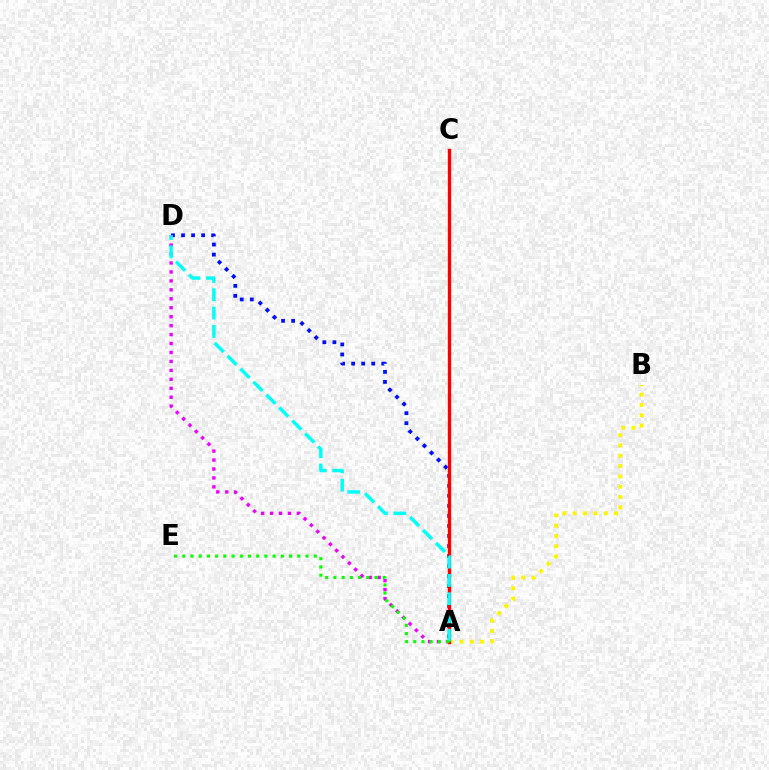{('A', 'D'): [{'color': '#0010ff', 'line_style': 'dotted', 'thickness': 2.73}, {'color': '#ee00ff', 'line_style': 'dotted', 'thickness': 2.43}, {'color': '#00fff6', 'line_style': 'dashed', 'thickness': 2.48}], ('A', 'B'): [{'color': '#fcf500', 'line_style': 'dotted', 'thickness': 2.8}], ('A', 'C'): [{'color': '#ff0000', 'line_style': 'solid', 'thickness': 2.39}], ('A', 'E'): [{'color': '#08ff00', 'line_style': 'dotted', 'thickness': 2.23}]}